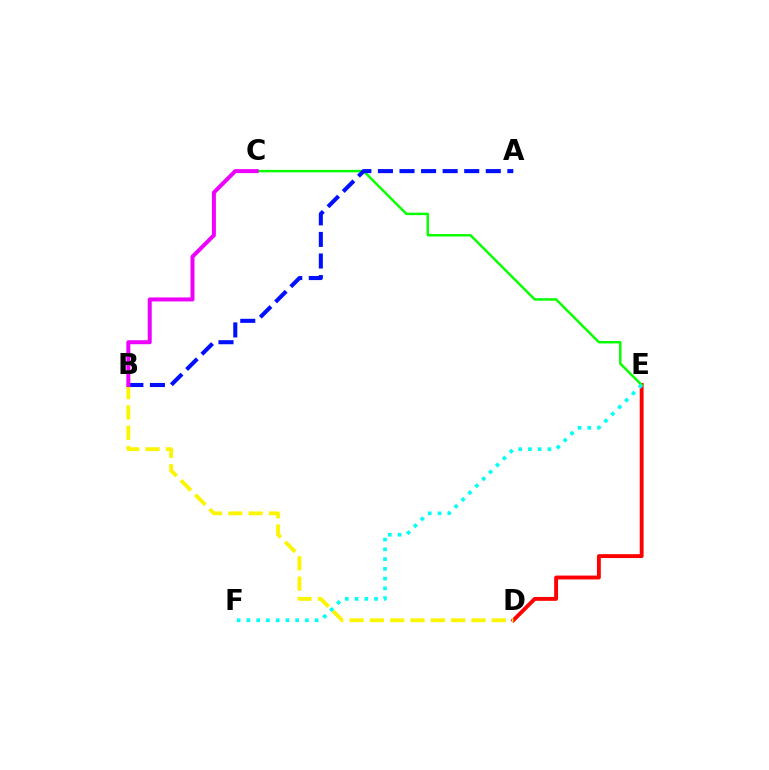{('D', 'E'): [{'color': '#ff0000', 'line_style': 'solid', 'thickness': 2.79}], ('B', 'D'): [{'color': '#fcf500', 'line_style': 'dashed', 'thickness': 2.76}], ('C', 'E'): [{'color': '#08ff00', 'line_style': 'solid', 'thickness': 1.78}], ('A', 'B'): [{'color': '#0010ff', 'line_style': 'dashed', 'thickness': 2.93}], ('E', 'F'): [{'color': '#00fff6', 'line_style': 'dotted', 'thickness': 2.65}], ('B', 'C'): [{'color': '#ee00ff', 'line_style': 'solid', 'thickness': 2.87}]}